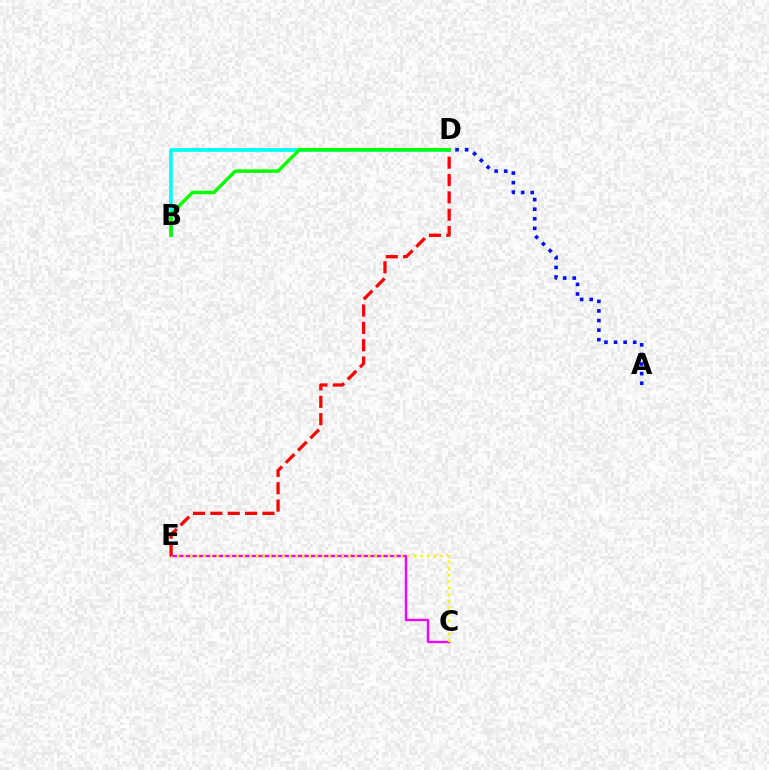{('C', 'E'): [{'color': '#ee00ff', 'line_style': 'solid', 'thickness': 1.72}, {'color': '#fcf500', 'line_style': 'dotted', 'thickness': 1.79}], ('B', 'D'): [{'color': '#00fff6', 'line_style': 'solid', 'thickness': 2.64}, {'color': '#08ff00', 'line_style': 'solid', 'thickness': 2.51}], ('D', 'E'): [{'color': '#ff0000', 'line_style': 'dashed', 'thickness': 2.36}], ('A', 'D'): [{'color': '#0010ff', 'line_style': 'dotted', 'thickness': 2.6}]}